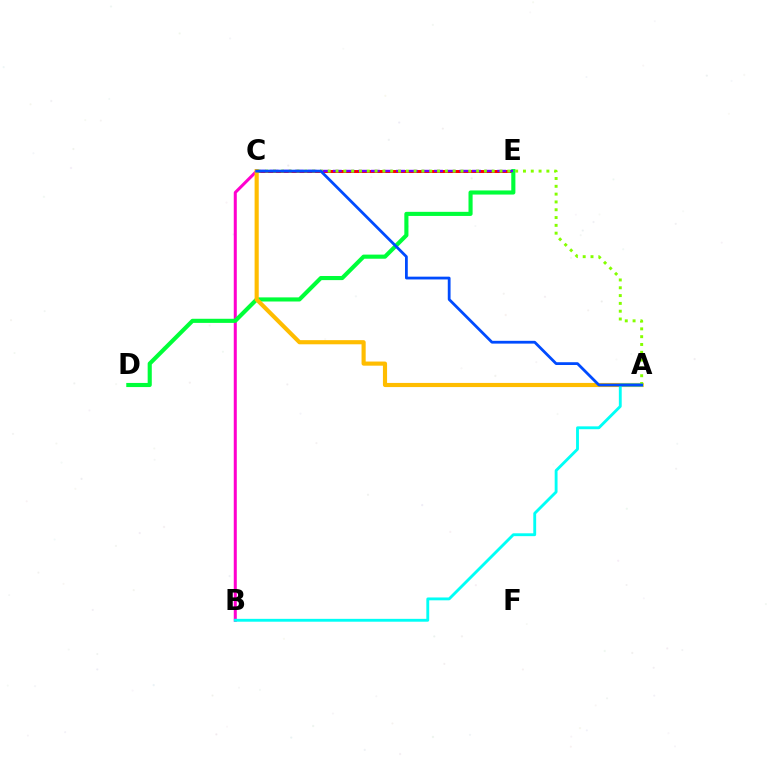{('B', 'C'): [{'color': '#ff00cf', 'line_style': 'solid', 'thickness': 2.18}], ('C', 'E'): [{'color': '#ff0000', 'line_style': 'solid', 'thickness': 2.13}, {'color': '#7200ff', 'line_style': 'dashed', 'thickness': 1.72}], ('D', 'E'): [{'color': '#00ff39', 'line_style': 'solid', 'thickness': 2.96}], ('A', 'C'): [{'color': '#ffbd00', 'line_style': 'solid', 'thickness': 2.98}, {'color': '#84ff00', 'line_style': 'dotted', 'thickness': 2.12}, {'color': '#004bff', 'line_style': 'solid', 'thickness': 2.01}], ('A', 'B'): [{'color': '#00fff6', 'line_style': 'solid', 'thickness': 2.06}]}